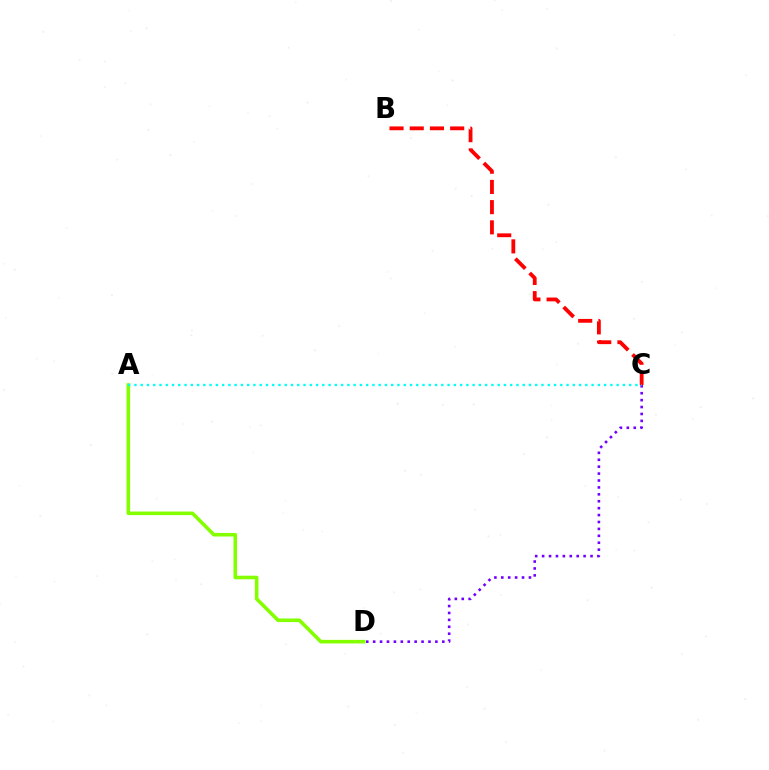{('B', 'C'): [{'color': '#ff0000', 'line_style': 'dashed', 'thickness': 2.75}], ('C', 'D'): [{'color': '#7200ff', 'line_style': 'dotted', 'thickness': 1.88}], ('A', 'D'): [{'color': '#84ff00', 'line_style': 'solid', 'thickness': 2.58}], ('A', 'C'): [{'color': '#00fff6', 'line_style': 'dotted', 'thickness': 1.7}]}